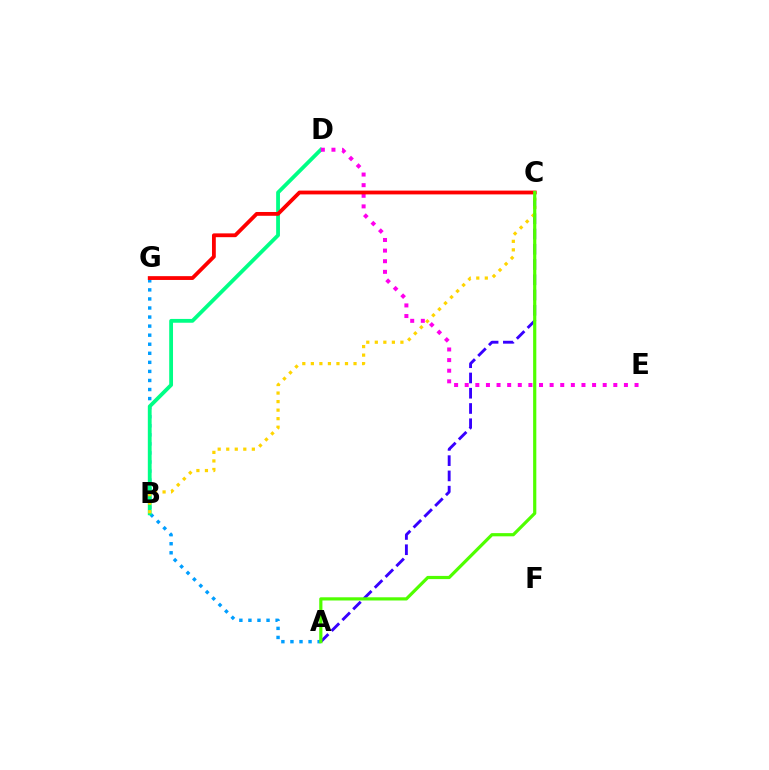{('A', 'C'): [{'color': '#3700ff', 'line_style': 'dashed', 'thickness': 2.07}, {'color': '#4fff00', 'line_style': 'solid', 'thickness': 2.3}], ('A', 'G'): [{'color': '#009eff', 'line_style': 'dotted', 'thickness': 2.46}], ('B', 'D'): [{'color': '#00ff86', 'line_style': 'solid', 'thickness': 2.74}], ('B', 'C'): [{'color': '#ffd500', 'line_style': 'dotted', 'thickness': 2.32}], ('D', 'E'): [{'color': '#ff00ed', 'line_style': 'dotted', 'thickness': 2.88}], ('C', 'G'): [{'color': '#ff0000', 'line_style': 'solid', 'thickness': 2.74}]}